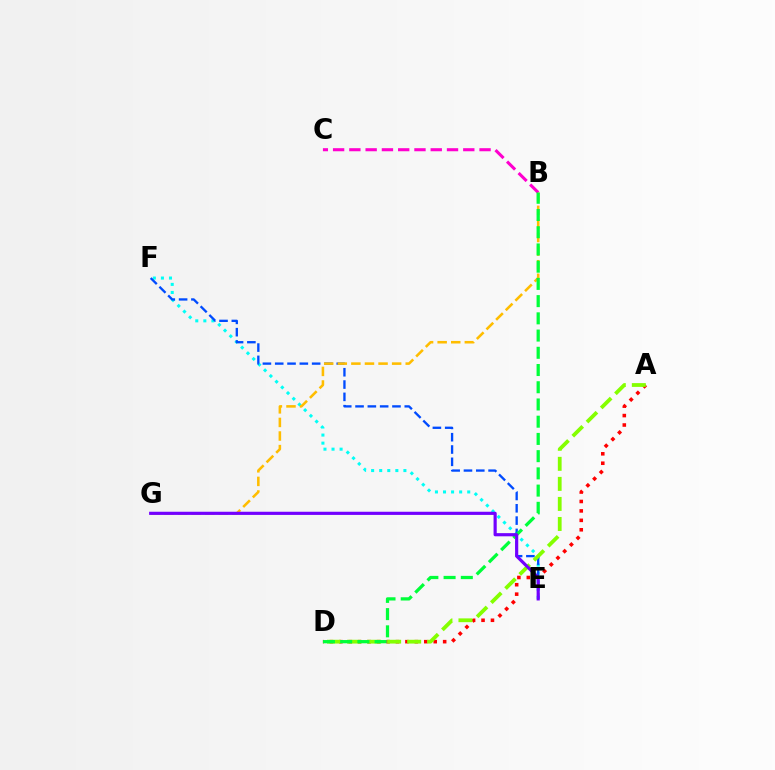{('E', 'F'): [{'color': '#00fff6', 'line_style': 'dotted', 'thickness': 2.19}, {'color': '#004bff', 'line_style': 'dashed', 'thickness': 1.67}], ('A', 'D'): [{'color': '#ff0000', 'line_style': 'dotted', 'thickness': 2.56}, {'color': '#84ff00', 'line_style': 'dashed', 'thickness': 2.72}], ('B', 'G'): [{'color': '#ffbd00', 'line_style': 'dashed', 'thickness': 1.85}], ('B', 'C'): [{'color': '#ff00cf', 'line_style': 'dashed', 'thickness': 2.21}], ('B', 'D'): [{'color': '#00ff39', 'line_style': 'dashed', 'thickness': 2.34}], ('E', 'G'): [{'color': '#7200ff', 'line_style': 'solid', 'thickness': 2.28}]}